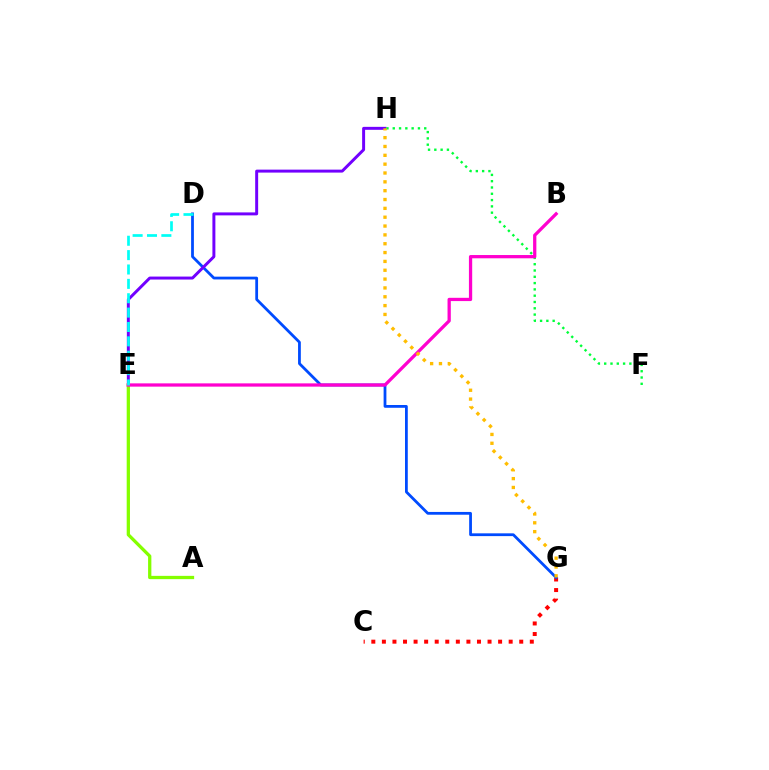{('C', 'G'): [{'color': '#ff0000', 'line_style': 'dotted', 'thickness': 2.87}], ('D', 'G'): [{'color': '#004bff', 'line_style': 'solid', 'thickness': 2.0}], ('E', 'H'): [{'color': '#7200ff', 'line_style': 'solid', 'thickness': 2.13}], ('F', 'H'): [{'color': '#00ff39', 'line_style': 'dotted', 'thickness': 1.71}], ('A', 'E'): [{'color': '#84ff00', 'line_style': 'solid', 'thickness': 2.36}], ('B', 'E'): [{'color': '#ff00cf', 'line_style': 'solid', 'thickness': 2.35}], ('D', 'E'): [{'color': '#00fff6', 'line_style': 'dashed', 'thickness': 1.95}], ('G', 'H'): [{'color': '#ffbd00', 'line_style': 'dotted', 'thickness': 2.4}]}